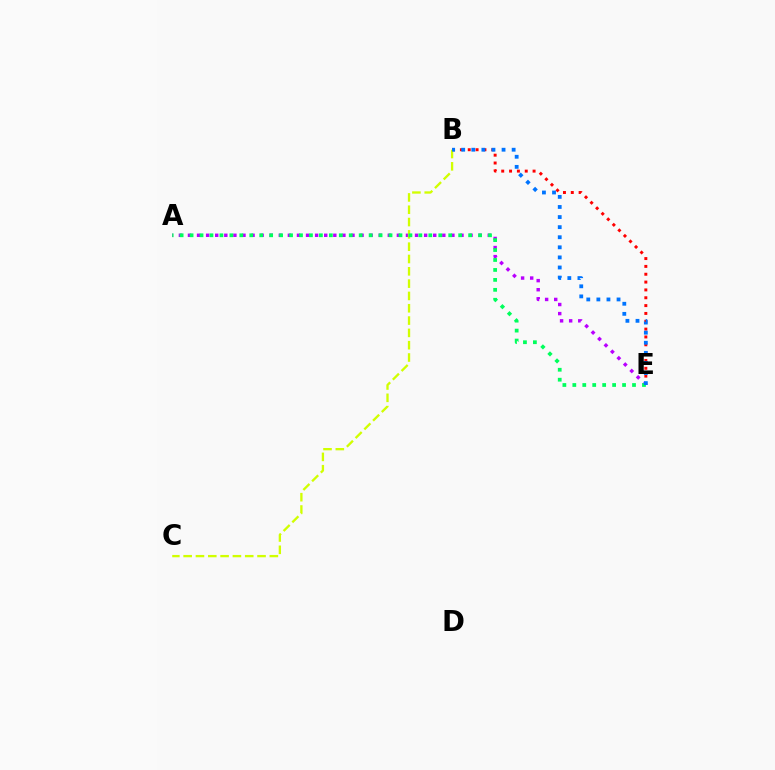{('A', 'E'): [{'color': '#b900ff', 'line_style': 'dotted', 'thickness': 2.47}, {'color': '#00ff5c', 'line_style': 'dotted', 'thickness': 2.7}], ('B', 'E'): [{'color': '#ff0000', 'line_style': 'dotted', 'thickness': 2.13}, {'color': '#0074ff', 'line_style': 'dotted', 'thickness': 2.74}], ('B', 'C'): [{'color': '#d1ff00', 'line_style': 'dashed', 'thickness': 1.67}]}